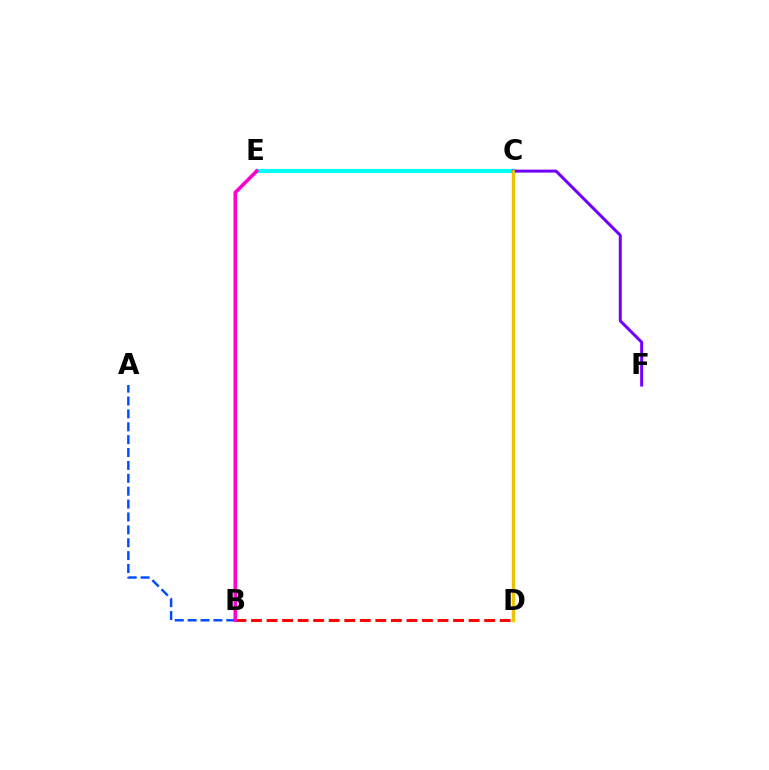{('A', 'B'): [{'color': '#004bff', 'line_style': 'dashed', 'thickness': 1.75}], ('B', 'D'): [{'color': '#ff0000', 'line_style': 'dashed', 'thickness': 2.11}], ('C', 'D'): [{'color': '#84ff00', 'line_style': 'solid', 'thickness': 2.49}, {'color': '#00ff39', 'line_style': 'dotted', 'thickness': 2.07}, {'color': '#ffbd00', 'line_style': 'solid', 'thickness': 2.0}], ('C', 'E'): [{'color': '#00fff6', 'line_style': 'solid', 'thickness': 2.98}], ('C', 'F'): [{'color': '#7200ff', 'line_style': 'solid', 'thickness': 2.16}], ('B', 'E'): [{'color': '#ff00cf', 'line_style': 'solid', 'thickness': 2.58}]}